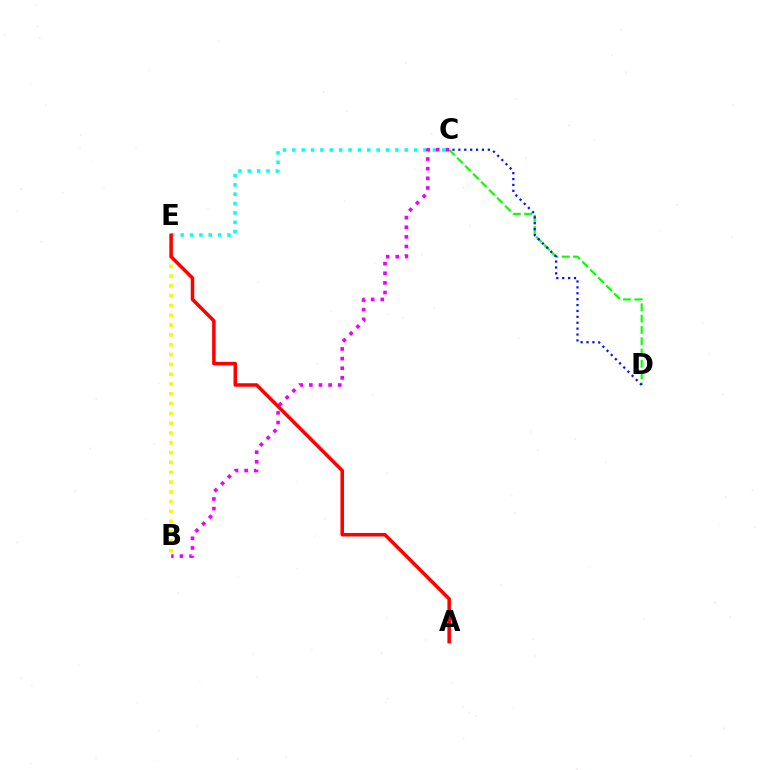{('C', 'E'): [{'color': '#00fff6', 'line_style': 'dotted', 'thickness': 2.55}], ('C', 'D'): [{'color': '#08ff00', 'line_style': 'dashed', 'thickness': 1.53}, {'color': '#0010ff', 'line_style': 'dotted', 'thickness': 1.6}], ('B', 'E'): [{'color': '#fcf500', 'line_style': 'dotted', 'thickness': 2.66}], ('B', 'C'): [{'color': '#ee00ff', 'line_style': 'dotted', 'thickness': 2.62}], ('A', 'E'): [{'color': '#ff0000', 'line_style': 'solid', 'thickness': 2.54}]}